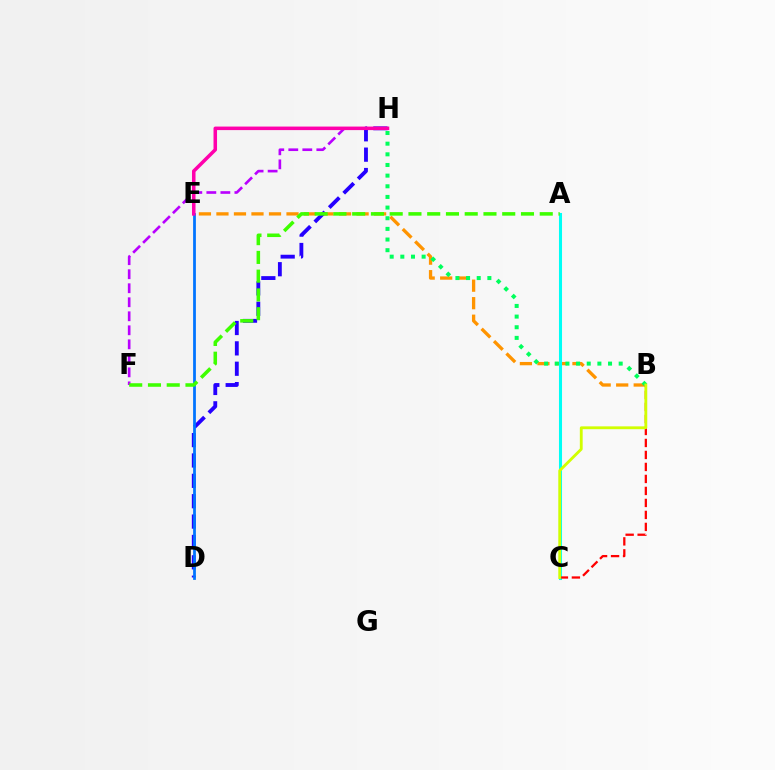{('B', 'E'): [{'color': '#ff9400', 'line_style': 'dashed', 'thickness': 2.38}], ('A', 'C'): [{'color': '#00fff6', 'line_style': 'solid', 'thickness': 2.2}], ('D', 'H'): [{'color': '#2500ff', 'line_style': 'dashed', 'thickness': 2.77}], ('F', 'H'): [{'color': '#b900ff', 'line_style': 'dashed', 'thickness': 1.9}], ('B', 'H'): [{'color': '#00ff5c', 'line_style': 'dotted', 'thickness': 2.89}], ('D', 'E'): [{'color': '#0074ff', 'line_style': 'solid', 'thickness': 1.99}], ('B', 'C'): [{'color': '#ff0000', 'line_style': 'dashed', 'thickness': 1.63}, {'color': '#d1ff00', 'line_style': 'solid', 'thickness': 2.04}], ('E', 'H'): [{'color': '#ff00ac', 'line_style': 'solid', 'thickness': 2.54}], ('A', 'F'): [{'color': '#3dff00', 'line_style': 'dashed', 'thickness': 2.55}]}